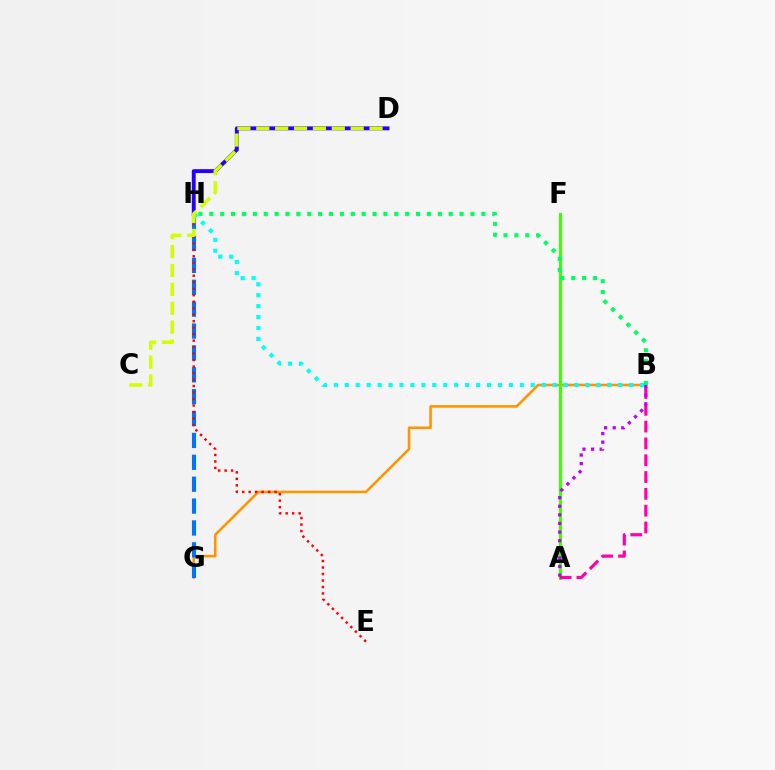{('B', 'G'): [{'color': '#ff9400', 'line_style': 'solid', 'thickness': 1.85}], ('D', 'H'): [{'color': '#2500ff', 'line_style': 'solid', 'thickness': 2.8}], ('G', 'H'): [{'color': '#0074ff', 'line_style': 'dashed', 'thickness': 2.97}], ('E', 'H'): [{'color': '#ff0000', 'line_style': 'dotted', 'thickness': 1.76}], ('A', 'F'): [{'color': '#3dff00', 'line_style': 'solid', 'thickness': 2.27}], ('A', 'B'): [{'color': '#ff00ac', 'line_style': 'dashed', 'thickness': 2.28}, {'color': '#b900ff', 'line_style': 'dotted', 'thickness': 2.34}], ('B', 'H'): [{'color': '#00fff6', 'line_style': 'dotted', 'thickness': 2.97}, {'color': '#00ff5c', 'line_style': 'dotted', 'thickness': 2.96}], ('C', 'D'): [{'color': '#d1ff00', 'line_style': 'dashed', 'thickness': 2.56}]}